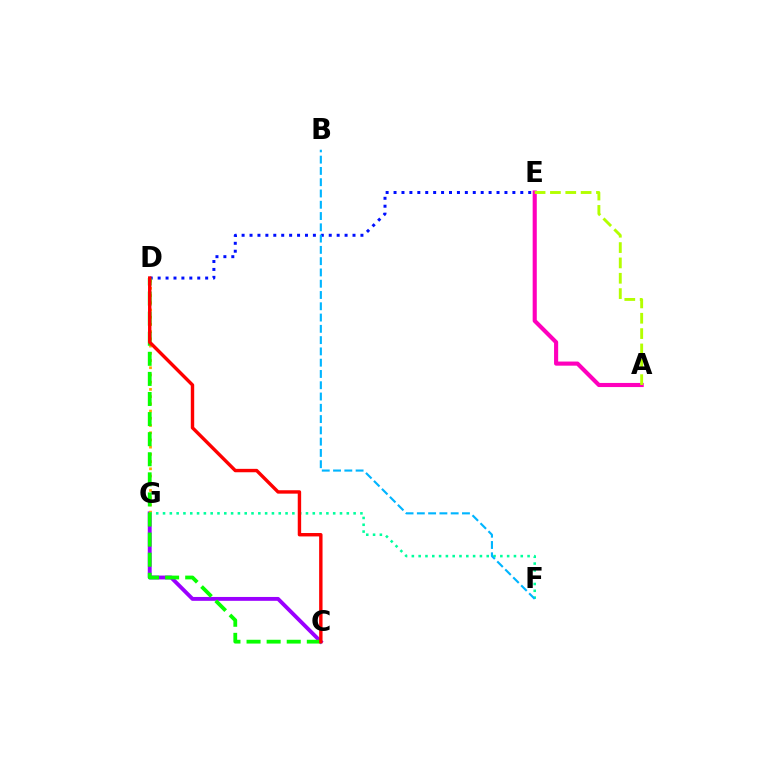{('D', 'E'): [{'color': '#0010ff', 'line_style': 'dotted', 'thickness': 2.15}], ('A', 'E'): [{'color': '#ff00bd', 'line_style': 'solid', 'thickness': 2.97}, {'color': '#b3ff00', 'line_style': 'dashed', 'thickness': 2.08}], ('C', 'G'): [{'color': '#9b00ff', 'line_style': 'solid', 'thickness': 2.78}], ('D', 'G'): [{'color': '#ffa500', 'line_style': 'dotted', 'thickness': 1.96}], ('F', 'G'): [{'color': '#00ff9d', 'line_style': 'dotted', 'thickness': 1.85}], ('C', 'D'): [{'color': '#08ff00', 'line_style': 'dashed', 'thickness': 2.73}, {'color': '#ff0000', 'line_style': 'solid', 'thickness': 2.45}], ('B', 'F'): [{'color': '#00b5ff', 'line_style': 'dashed', 'thickness': 1.53}]}